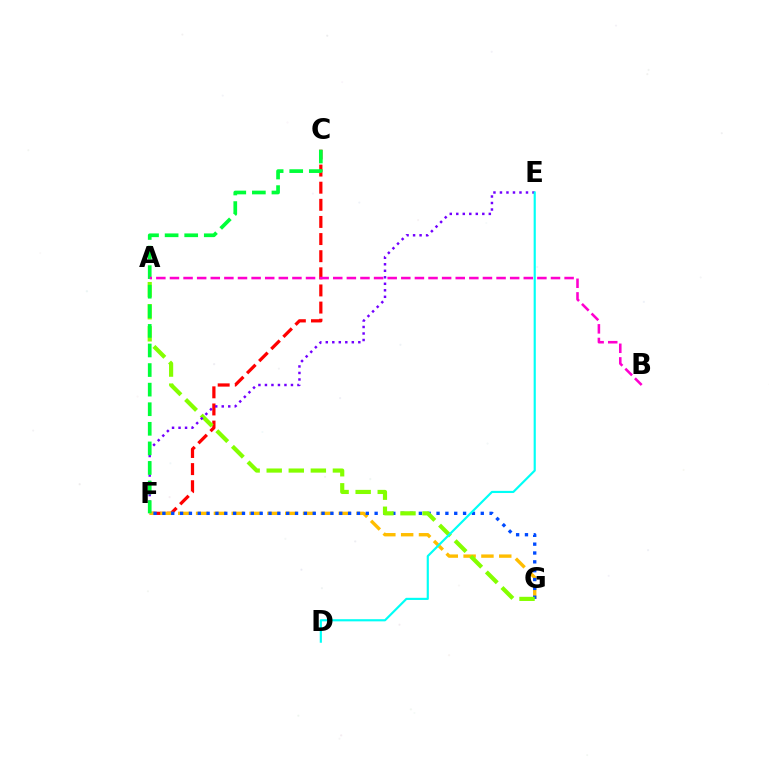{('C', 'F'): [{'color': '#ff0000', 'line_style': 'dashed', 'thickness': 2.33}, {'color': '#00ff39', 'line_style': 'dashed', 'thickness': 2.66}], ('F', 'G'): [{'color': '#ffbd00', 'line_style': 'dashed', 'thickness': 2.42}, {'color': '#004bff', 'line_style': 'dotted', 'thickness': 2.4}], ('A', 'G'): [{'color': '#84ff00', 'line_style': 'dashed', 'thickness': 3.0}], ('E', 'F'): [{'color': '#7200ff', 'line_style': 'dotted', 'thickness': 1.77}], ('A', 'B'): [{'color': '#ff00cf', 'line_style': 'dashed', 'thickness': 1.85}], ('D', 'E'): [{'color': '#00fff6', 'line_style': 'solid', 'thickness': 1.55}]}